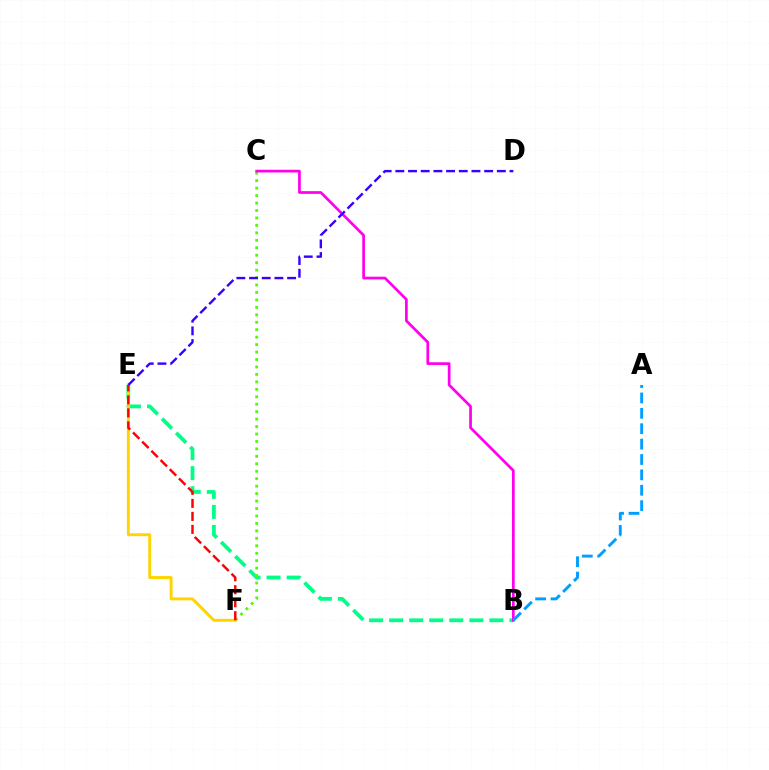{('B', 'E'): [{'color': '#00ff86', 'line_style': 'dashed', 'thickness': 2.72}], ('C', 'F'): [{'color': '#4fff00', 'line_style': 'dotted', 'thickness': 2.02}], ('B', 'C'): [{'color': '#ff00ed', 'line_style': 'solid', 'thickness': 1.95}], ('E', 'F'): [{'color': '#ffd500', 'line_style': 'solid', 'thickness': 2.12}, {'color': '#ff0000', 'line_style': 'dashed', 'thickness': 1.77}], ('D', 'E'): [{'color': '#3700ff', 'line_style': 'dashed', 'thickness': 1.72}], ('A', 'B'): [{'color': '#009eff', 'line_style': 'dashed', 'thickness': 2.09}]}